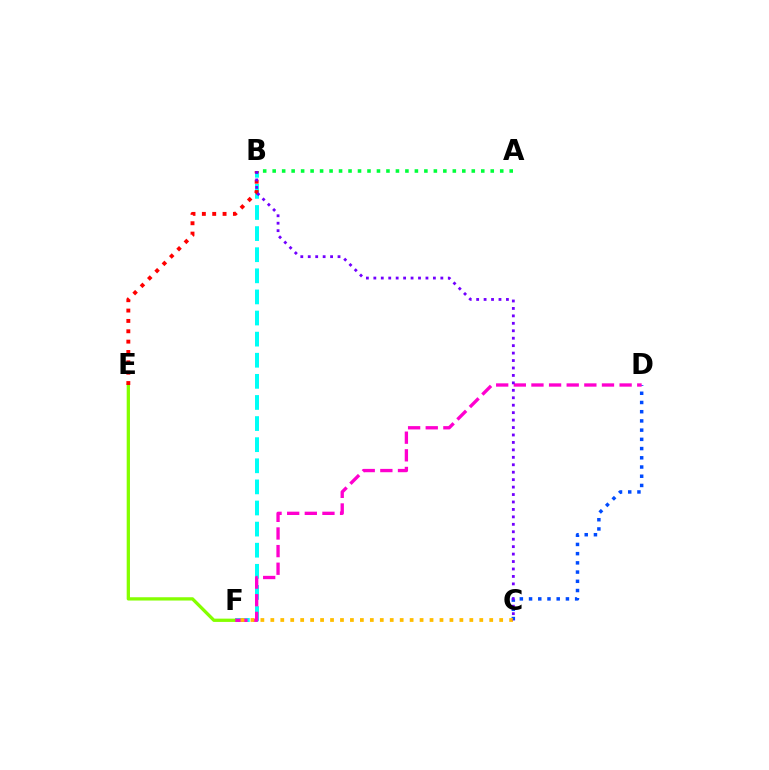{('B', 'F'): [{'color': '#00fff6', 'line_style': 'dashed', 'thickness': 2.87}], ('E', 'F'): [{'color': '#84ff00', 'line_style': 'solid', 'thickness': 2.37}], ('C', 'D'): [{'color': '#004bff', 'line_style': 'dotted', 'thickness': 2.5}], ('D', 'F'): [{'color': '#ff00cf', 'line_style': 'dashed', 'thickness': 2.4}], ('C', 'F'): [{'color': '#ffbd00', 'line_style': 'dotted', 'thickness': 2.7}], ('B', 'E'): [{'color': '#ff0000', 'line_style': 'dotted', 'thickness': 2.81}], ('A', 'B'): [{'color': '#00ff39', 'line_style': 'dotted', 'thickness': 2.58}], ('B', 'C'): [{'color': '#7200ff', 'line_style': 'dotted', 'thickness': 2.02}]}